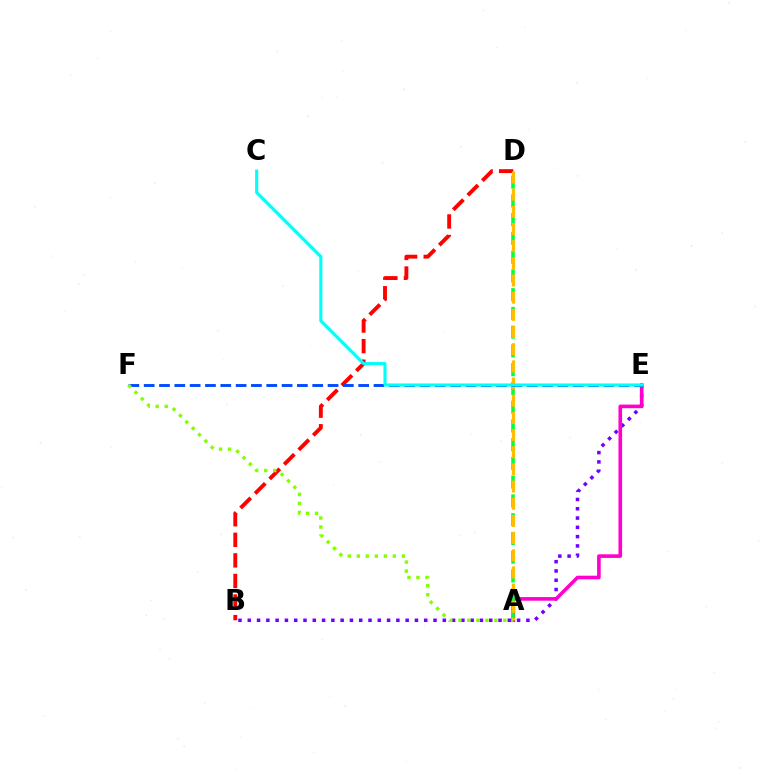{('B', 'E'): [{'color': '#7200ff', 'line_style': 'dotted', 'thickness': 2.52}], ('A', 'E'): [{'color': '#ff00cf', 'line_style': 'solid', 'thickness': 2.6}], ('A', 'D'): [{'color': '#00ff39', 'line_style': 'dashed', 'thickness': 2.55}, {'color': '#ffbd00', 'line_style': 'dashed', 'thickness': 2.33}], ('B', 'D'): [{'color': '#ff0000', 'line_style': 'dashed', 'thickness': 2.79}], ('E', 'F'): [{'color': '#004bff', 'line_style': 'dashed', 'thickness': 2.08}], ('C', 'E'): [{'color': '#00fff6', 'line_style': 'solid', 'thickness': 2.24}], ('A', 'F'): [{'color': '#84ff00', 'line_style': 'dotted', 'thickness': 2.45}]}